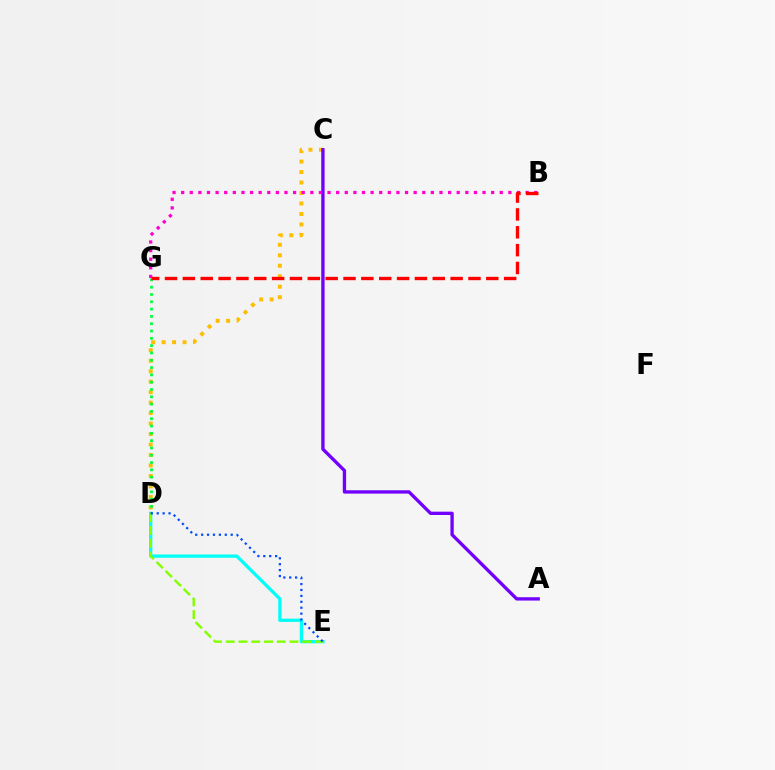{('D', 'E'): [{'color': '#00fff6', 'line_style': 'solid', 'thickness': 2.35}, {'color': '#84ff00', 'line_style': 'dashed', 'thickness': 1.73}, {'color': '#004bff', 'line_style': 'dotted', 'thickness': 1.61}], ('C', 'D'): [{'color': '#ffbd00', 'line_style': 'dotted', 'thickness': 2.85}], ('A', 'C'): [{'color': '#7200ff', 'line_style': 'solid', 'thickness': 2.4}], ('D', 'G'): [{'color': '#00ff39', 'line_style': 'dotted', 'thickness': 1.99}], ('B', 'G'): [{'color': '#ff00cf', 'line_style': 'dotted', 'thickness': 2.34}, {'color': '#ff0000', 'line_style': 'dashed', 'thickness': 2.42}]}